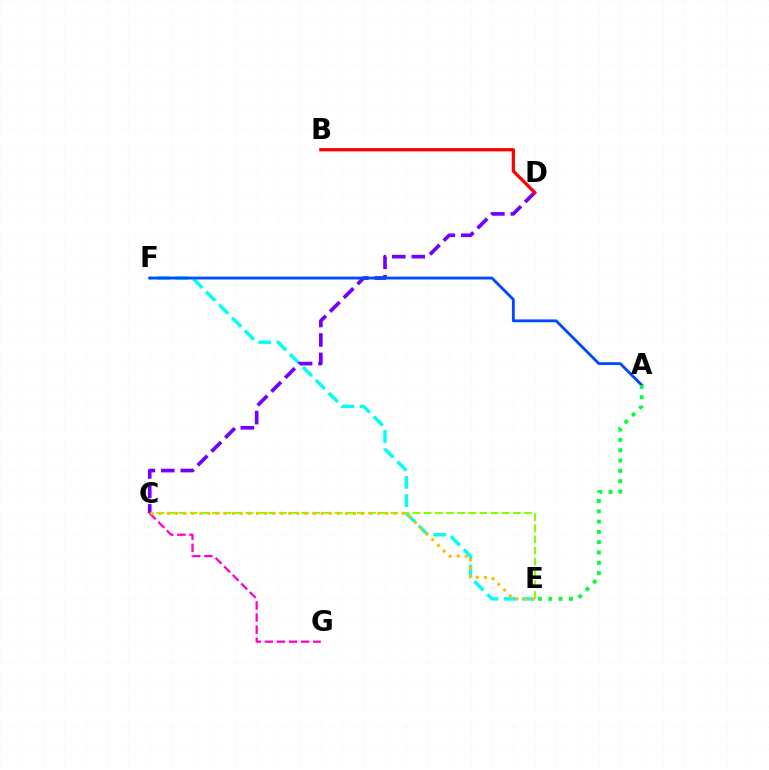{('E', 'F'): [{'color': '#00fff6', 'line_style': 'dashed', 'thickness': 2.48}], ('C', 'D'): [{'color': '#7200ff', 'line_style': 'dashed', 'thickness': 2.64}], ('B', 'D'): [{'color': '#ff0000', 'line_style': 'solid', 'thickness': 2.35}], ('A', 'F'): [{'color': '#004bff', 'line_style': 'solid', 'thickness': 2.06}], ('C', 'E'): [{'color': '#84ff00', 'line_style': 'dashed', 'thickness': 1.51}, {'color': '#ffbd00', 'line_style': 'dotted', 'thickness': 2.2}], ('C', 'G'): [{'color': '#ff00cf', 'line_style': 'dashed', 'thickness': 1.64}], ('A', 'E'): [{'color': '#00ff39', 'line_style': 'dotted', 'thickness': 2.8}]}